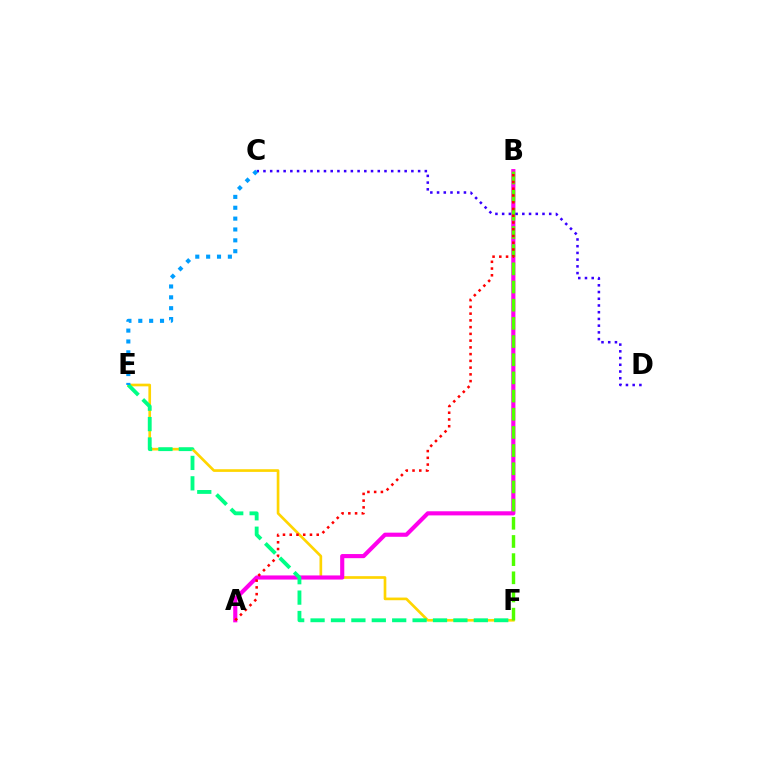{('E', 'F'): [{'color': '#ffd500', 'line_style': 'solid', 'thickness': 1.92}, {'color': '#00ff86', 'line_style': 'dashed', 'thickness': 2.77}], ('A', 'B'): [{'color': '#ff00ed', 'line_style': 'solid', 'thickness': 2.97}, {'color': '#ff0000', 'line_style': 'dotted', 'thickness': 1.83}], ('B', 'F'): [{'color': '#4fff00', 'line_style': 'dashed', 'thickness': 2.47}], ('C', 'D'): [{'color': '#3700ff', 'line_style': 'dotted', 'thickness': 1.83}], ('C', 'E'): [{'color': '#009eff', 'line_style': 'dotted', 'thickness': 2.95}]}